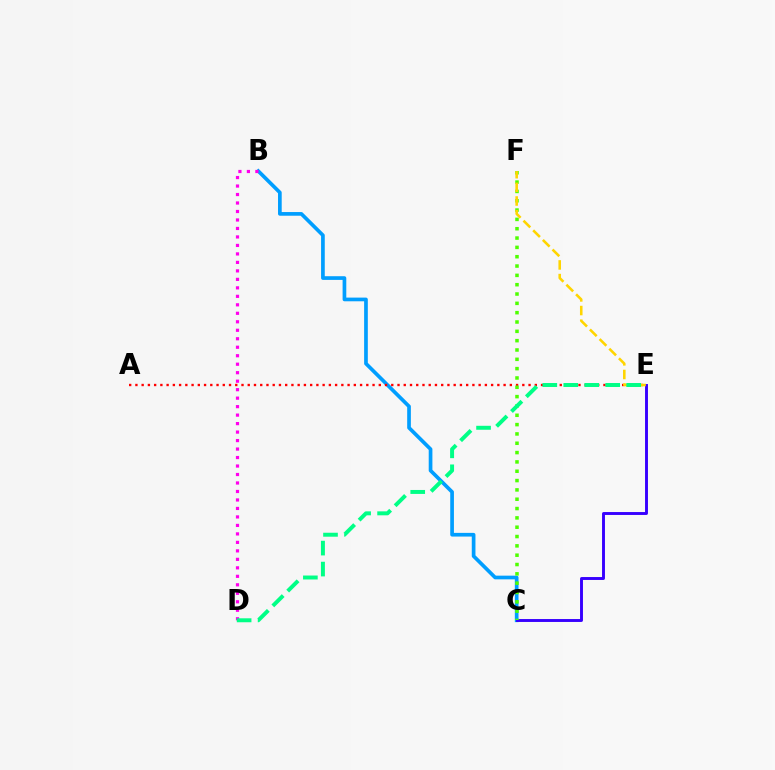{('B', 'C'): [{'color': '#009eff', 'line_style': 'solid', 'thickness': 2.65}], ('C', 'E'): [{'color': '#3700ff', 'line_style': 'solid', 'thickness': 2.1}], ('A', 'E'): [{'color': '#ff0000', 'line_style': 'dotted', 'thickness': 1.7}], ('C', 'F'): [{'color': '#4fff00', 'line_style': 'dotted', 'thickness': 2.53}], ('B', 'D'): [{'color': '#ff00ed', 'line_style': 'dotted', 'thickness': 2.31}], ('E', 'F'): [{'color': '#ffd500', 'line_style': 'dashed', 'thickness': 1.85}], ('D', 'E'): [{'color': '#00ff86', 'line_style': 'dashed', 'thickness': 2.85}]}